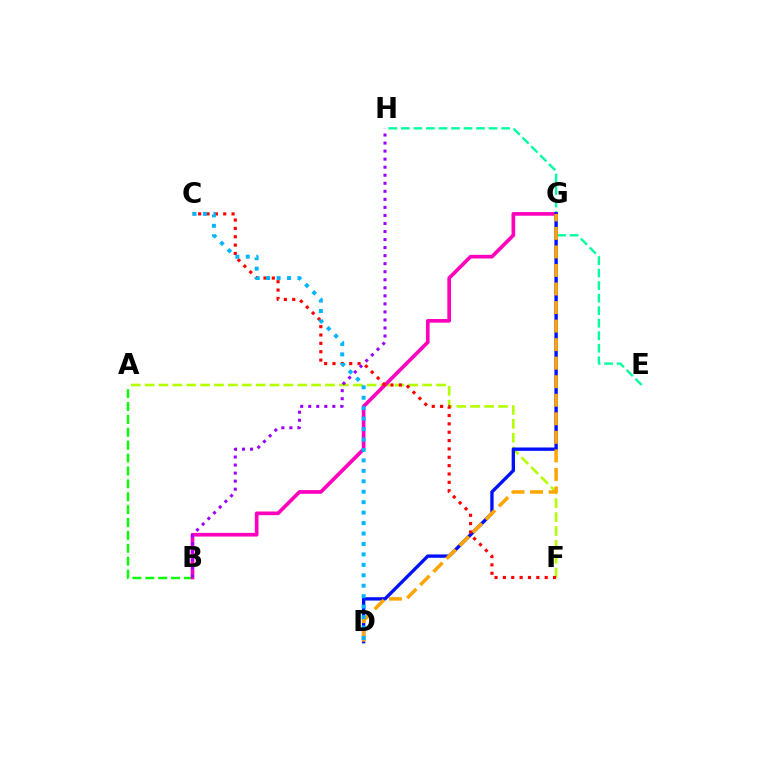{('A', 'B'): [{'color': '#08ff00', 'line_style': 'dashed', 'thickness': 1.75}], ('E', 'H'): [{'color': '#00ff9d', 'line_style': 'dashed', 'thickness': 1.7}], ('A', 'F'): [{'color': '#b3ff00', 'line_style': 'dashed', 'thickness': 1.89}], ('B', 'G'): [{'color': '#ff00bd', 'line_style': 'solid', 'thickness': 2.64}], ('D', 'G'): [{'color': '#0010ff', 'line_style': 'solid', 'thickness': 2.41}, {'color': '#ffa500', 'line_style': 'dashed', 'thickness': 2.52}], ('C', 'F'): [{'color': '#ff0000', 'line_style': 'dotted', 'thickness': 2.27}], ('B', 'H'): [{'color': '#9b00ff', 'line_style': 'dotted', 'thickness': 2.18}], ('C', 'D'): [{'color': '#00b5ff', 'line_style': 'dotted', 'thickness': 2.84}]}